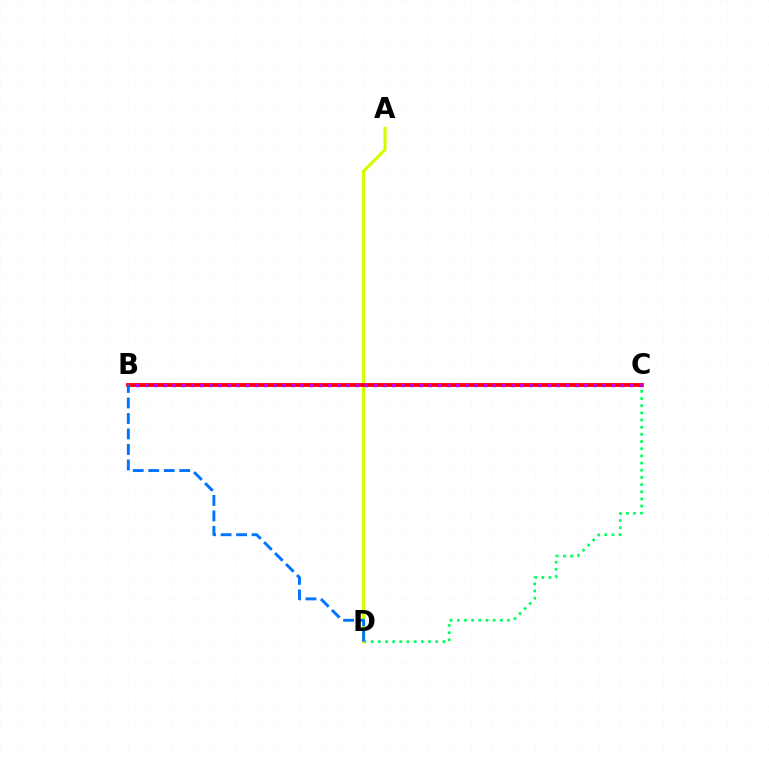{('C', 'D'): [{'color': '#00ff5c', 'line_style': 'dotted', 'thickness': 1.95}], ('A', 'D'): [{'color': '#d1ff00', 'line_style': 'solid', 'thickness': 2.29}], ('B', 'C'): [{'color': '#ff0000', 'line_style': 'solid', 'thickness': 2.78}, {'color': '#b900ff', 'line_style': 'dotted', 'thickness': 2.49}], ('B', 'D'): [{'color': '#0074ff', 'line_style': 'dashed', 'thickness': 2.11}]}